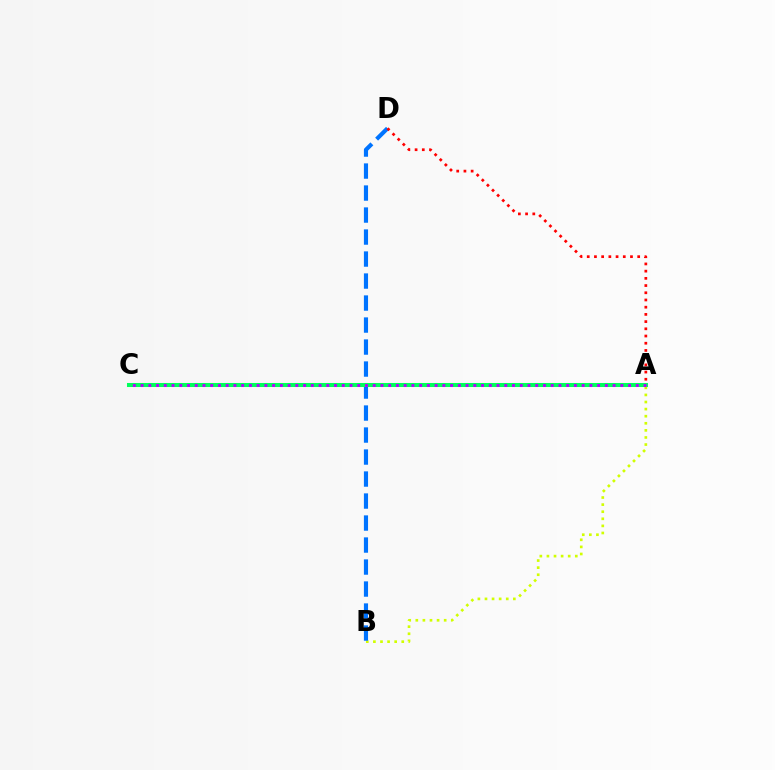{('A', 'B'): [{'color': '#d1ff00', 'line_style': 'dotted', 'thickness': 1.93}], ('B', 'D'): [{'color': '#0074ff', 'line_style': 'dashed', 'thickness': 2.99}], ('A', 'C'): [{'color': '#00ff5c', 'line_style': 'solid', 'thickness': 2.91}, {'color': '#b900ff', 'line_style': 'dotted', 'thickness': 2.1}], ('A', 'D'): [{'color': '#ff0000', 'line_style': 'dotted', 'thickness': 1.96}]}